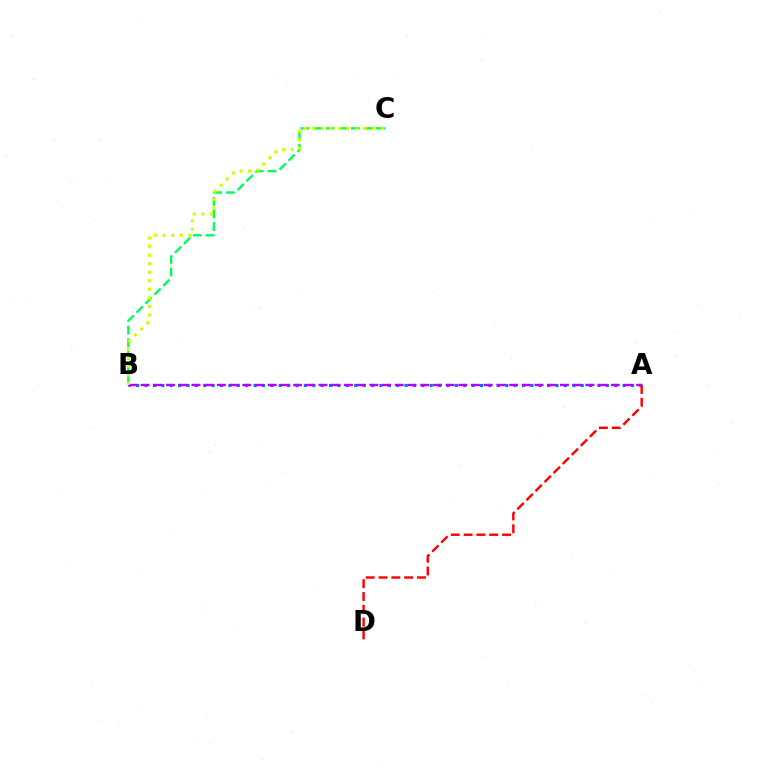{('A', 'B'): [{'color': '#0074ff', 'line_style': 'dotted', 'thickness': 2.28}, {'color': '#b900ff', 'line_style': 'dashed', 'thickness': 1.73}], ('A', 'D'): [{'color': '#ff0000', 'line_style': 'dashed', 'thickness': 1.74}], ('B', 'C'): [{'color': '#00ff5c', 'line_style': 'dashed', 'thickness': 1.72}, {'color': '#d1ff00', 'line_style': 'dotted', 'thickness': 2.33}]}